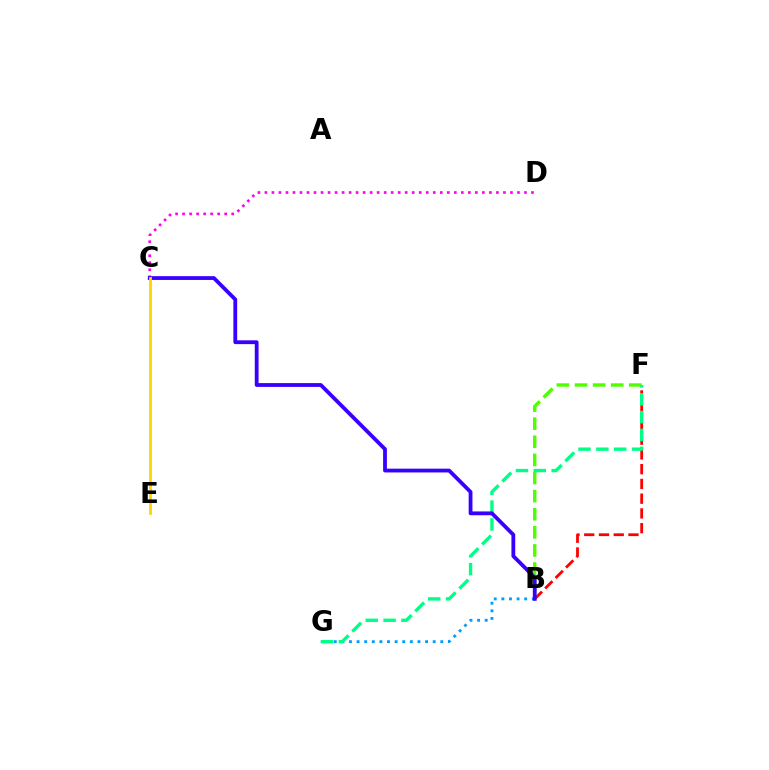{('B', 'G'): [{'color': '#009eff', 'line_style': 'dotted', 'thickness': 2.07}], ('B', 'F'): [{'color': '#4fff00', 'line_style': 'dashed', 'thickness': 2.46}, {'color': '#ff0000', 'line_style': 'dashed', 'thickness': 2.0}], ('F', 'G'): [{'color': '#00ff86', 'line_style': 'dashed', 'thickness': 2.42}], ('C', 'D'): [{'color': '#ff00ed', 'line_style': 'dotted', 'thickness': 1.91}], ('B', 'C'): [{'color': '#3700ff', 'line_style': 'solid', 'thickness': 2.74}], ('C', 'E'): [{'color': '#ffd500', 'line_style': 'solid', 'thickness': 2.03}]}